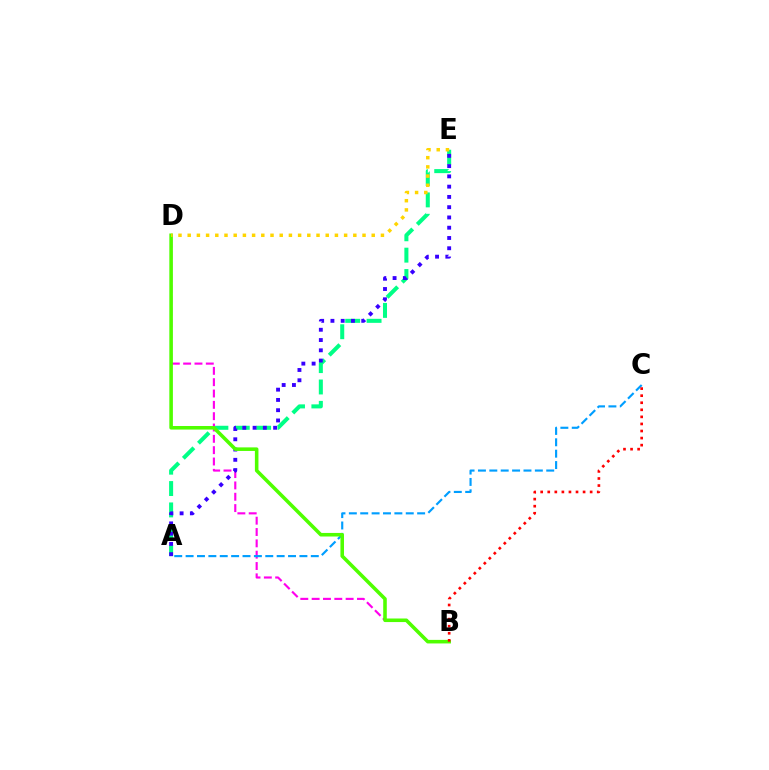{('A', 'E'): [{'color': '#00ff86', 'line_style': 'dashed', 'thickness': 2.9}, {'color': '#3700ff', 'line_style': 'dotted', 'thickness': 2.79}], ('B', 'D'): [{'color': '#ff00ed', 'line_style': 'dashed', 'thickness': 1.54}, {'color': '#4fff00', 'line_style': 'solid', 'thickness': 2.57}], ('A', 'C'): [{'color': '#009eff', 'line_style': 'dashed', 'thickness': 1.55}], ('B', 'C'): [{'color': '#ff0000', 'line_style': 'dotted', 'thickness': 1.92}], ('D', 'E'): [{'color': '#ffd500', 'line_style': 'dotted', 'thickness': 2.5}]}